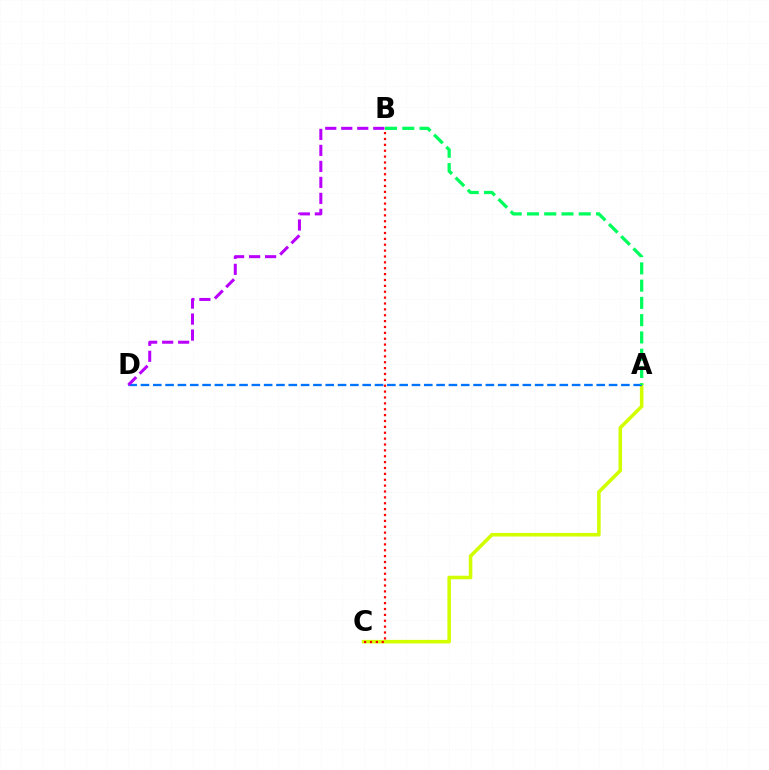{('A', 'C'): [{'color': '#d1ff00', 'line_style': 'solid', 'thickness': 2.57}], ('B', 'C'): [{'color': '#ff0000', 'line_style': 'dotted', 'thickness': 1.6}], ('A', 'D'): [{'color': '#0074ff', 'line_style': 'dashed', 'thickness': 1.67}], ('B', 'D'): [{'color': '#b900ff', 'line_style': 'dashed', 'thickness': 2.17}], ('A', 'B'): [{'color': '#00ff5c', 'line_style': 'dashed', 'thickness': 2.35}]}